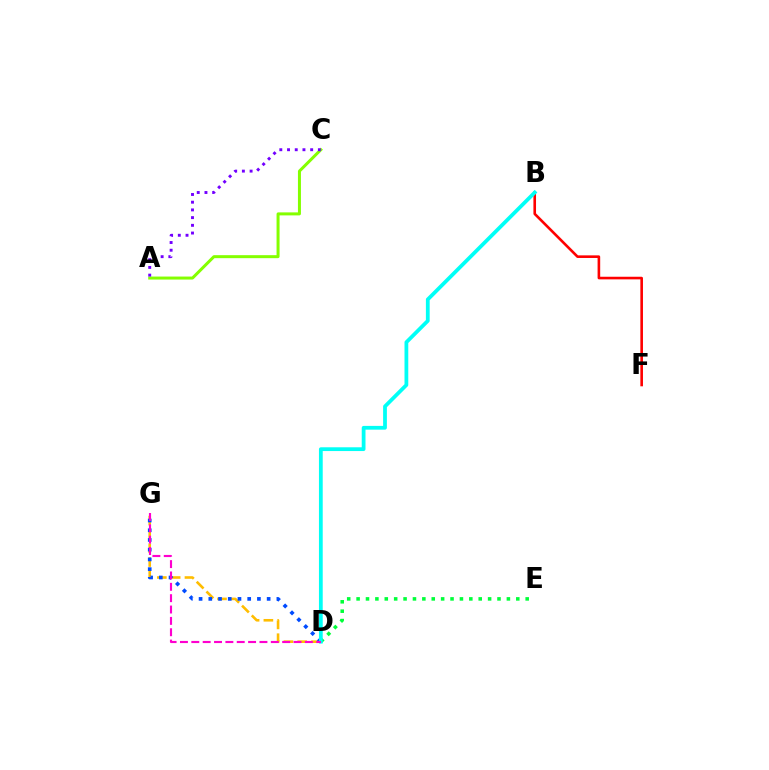{('B', 'F'): [{'color': '#ff0000', 'line_style': 'solid', 'thickness': 1.88}], ('D', 'E'): [{'color': '#00ff39', 'line_style': 'dotted', 'thickness': 2.55}], ('D', 'G'): [{'color': '#ffbd00', 'line_style': 'dashed', 'thickness': 1.88}, {'color': '#004bff', 'line_style': 'dotted', 'thickness': 2.64}, {'color': '#ff00cf', 'line_style': 'dashed', 'thickness': 1.54}], ('B', 'D'): [{'color': '#00fff6', 'line_style': 'solid', 'thickness': 2.71}], ('A', 'C'): [{'color': '#84ff00', 'line_style': 'solid', 'thickness': 2.16}, {'color': '#7200ff', 'line_style': 'dotted', 'thickness': 2.1}]}